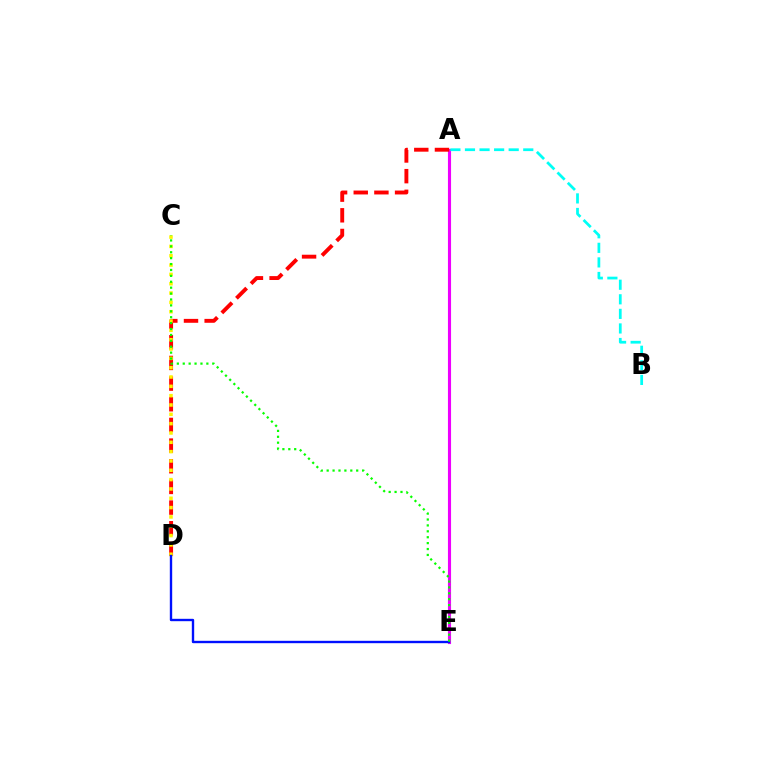{('A', 'E'): [{'color': '#ee00ff', 'line_style': 'solid', 'thickness': 2.24}], ('A', 'D'): [{'color': '#ff0000', 'line_style': 'dashed', 'thickness': 2.81}], ('C', 'D'): [{'color': '#fcf500', 'line_style': 'dotted', 'thickness': 2.53}], ('A', 'B'): [{'color': '#00fff6', 'line_style': 'dashed', 'thickness': 1.98}], ('D', 'E'): [{'color': '#0010ff', 'line_style': 'solid', 'thickness': 1.71}], ('C', 'E'): [{'color': '#08ff00', 'line_style': 'dotted', 'thickness': 1.6}]}